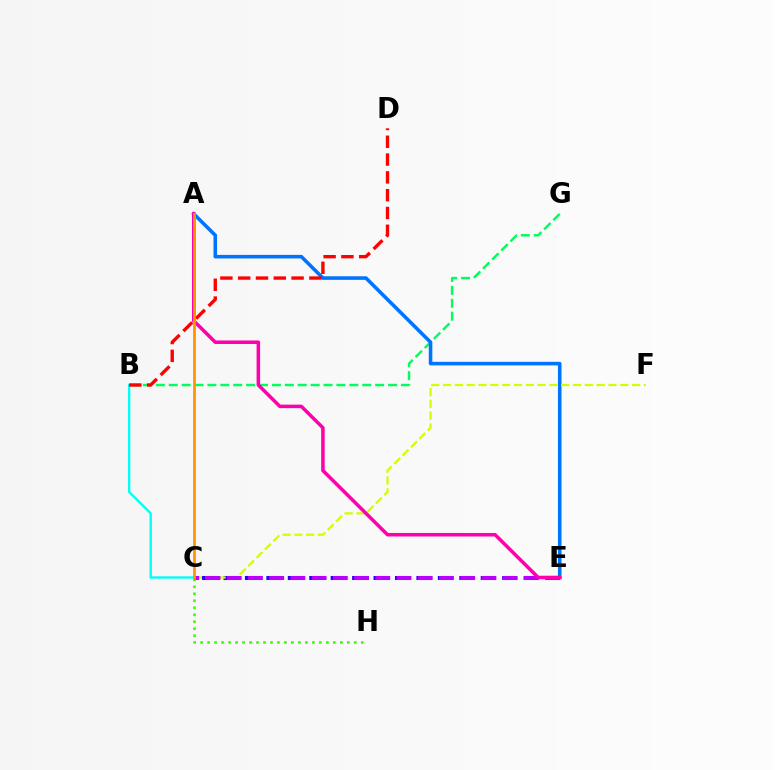{('B', 'G'): [{'color': '#00ff5c', 'line_style': 'dashed', 'thickness': 1.75}], ('B', 'C'): [{'color': '#00fff6', 'line_style': 'solid', 'thickness': 1.7}], ('C', 'H'): [{'color': '#3dff00', 'line_style': 'dotted', 'thickness': 1.9}], ('C', 'E'): [{'color': '#2500ff', 'line_style': 'dashed', 'thickness': 2.91}, {'color': '#b900ff', 'line_style': 'dashed', 'thickness': 2.88}], ('A', 'E'): [{'color': '#0074ff', 'line_style': 'solid', 'thickness': 2.58}, {'color': '#ff00ac', 'line_style': 'solid', 'thickness': 2.53}], ('C', 'F'): [{'color': '#d1ff00', 'line_style': 'dashed', 'thickness': 1.61}], ('B', 'D'): [{'color': '#ff0000', 'line_style': 'dashed', 'thickness': 2.42}], ('A', 'C'): [{'color': '#ff9400', 'line_style': 'solid', 'thickness': 1.98}]}